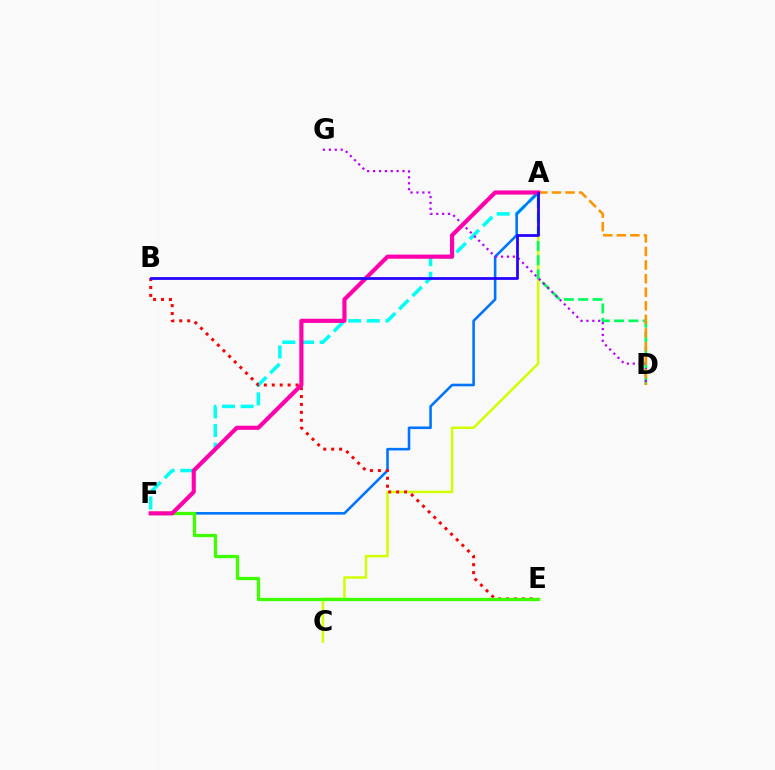{('A', 'F'): [{'color': '#00fff6', 'line_style': 'dashed', 'thickness': 2.53}, {'color': '#0074ff', 'line_style': 'solid', 'thickness': 1.86}, {'color': '#ff00ac', 'line_style': 'solid', 'thickness': 2.98}], ('A', 'C'): [{'color': '#d1ff00', 'line_style': 'solid', 'thickness': 1.78}], ('A', 'D'): [{'color': '#00ff5c', 'line_style': 'dashed', 'thickness': 1.95}, {'color': '#ff9400', 'line_style': 'dashed', 'thickness': 1.84}], ('B', 'E'): [{'color': '#ff0000', 'line_style': 'dotted', 'thickness': 2.15}], ('E', 'F'): [{'color': '#3dff00', 'line_style': 'solid', 'thickness': 2.36}], ('D', 'G'): [{'color': '#b900ff', 'line_style': 'dotted', 'thickness': 1.6}], ('A', 'B'): [{'color': '#2500ff', 'line_style': 'solid', 'thickness': 1.98}]}